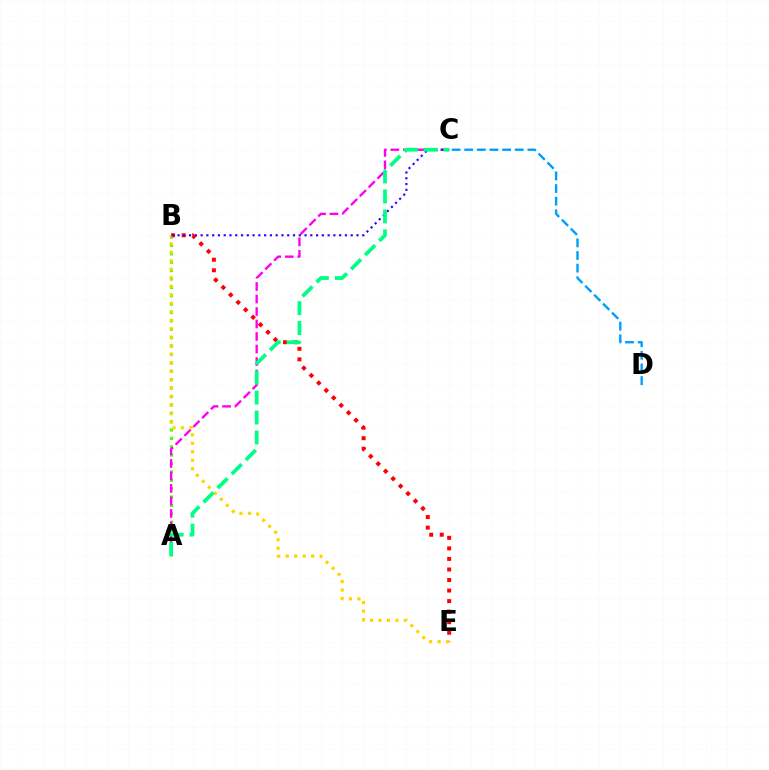{('A', 'B'): [{'color': '#4fff00', 'line_style': 'dotted', 'thickness': 2.28}], ('B', 'E'): [{'color': '#ff0000', 'line_style': 'dotted', 'thickness': 2.86}, {'color': '#ffd500', 'line_style': 'dotted', 'thickness': 2.31}], ('A', 'C'): [{'color': '#ff00ed', 'line_style': 'dashed', 'thickness': 1.7}, {'color': '#00ff86', 'line_style': 'dashed', 'thickness': 2.71}], ('B', 'C'): [{'color': '#3700ff', 'line_style': 'dotted', 'thickness': 1.57}], ('C', 'D'): [{'color': '#009eff', 'line_style': 'dashed', 'thickness': 1.72}]}